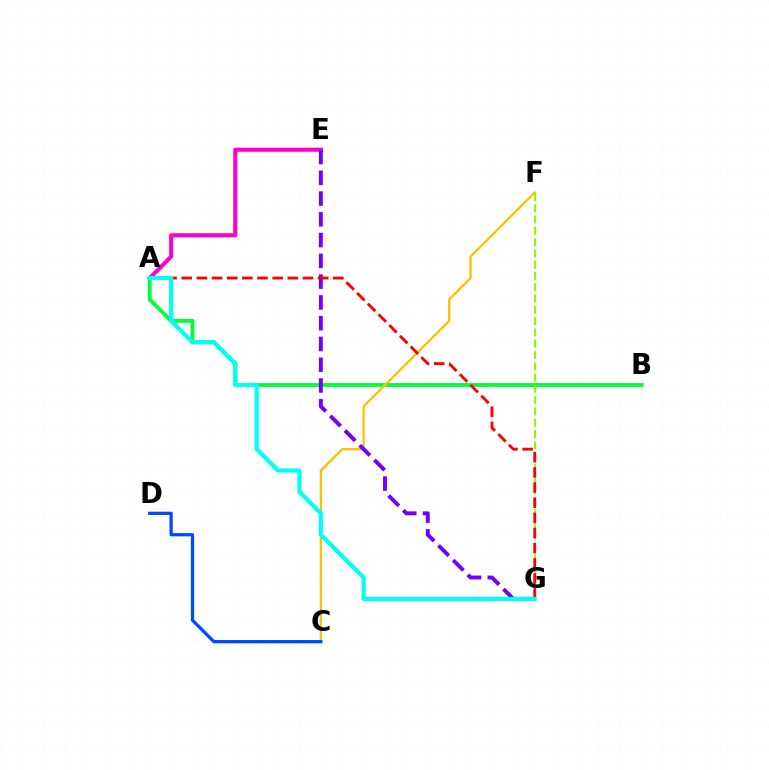{('A', 'E'): [{'color': '#ff00cf', 'line_style': 'solid', 'thickness': 2.95}], ('A', 'B'): [{'color': '#00ff39', 'line_style': 'solid', 'thickness': 2.78}], ('C', 'F'): [{'color': '#ffbd00', 'line_style': 'solid', 'thickness': 1.6}], ('E', 'G'): [{'color': '#7200ff', 'line_style': 'dashed', 'thickness': 2.82}], ('F', 'G'): [{'color': '#84ff00', 'line_style': 'dashed', 'thickness': 1.53}], ('A', 'G'): [{'color': '#ff0000', 'line_style': 'dashed', 'thickness': 2.06}, {'color': '#00fff6', 'line_style': 'solid', 'thickness': 3.0}], ('C', 'D'): [{'color': '#004bff', 'line_style': 'solid', 'thickness': 2.37}]}